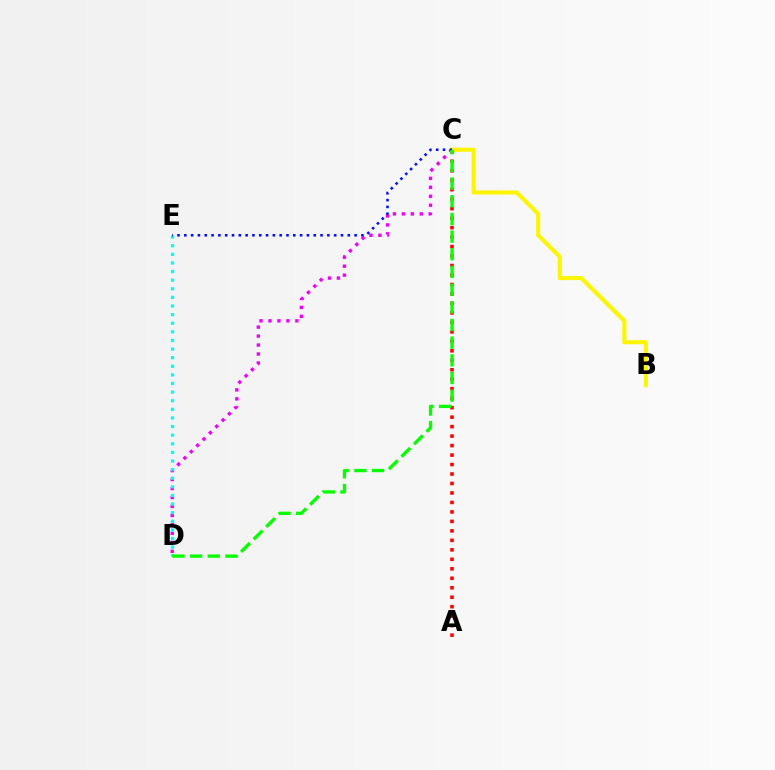{('A', 'C'): [{'color': '#ff0000', 'line_style': 'dotted', 'thickness': 2.57}], ('C', 'D'): [{'color': '#ee00ff', 'line_style': 'dotted', 'thickness': 2.44}, {'color': '#08ff00', 'line_style': 'dashed', 'thickness': 2.4}], ('B', 'C'): [{'color': '#fcf500', 'line_style': 'solid', 'thickness': 2.94}], ('D', 'E'): [{'color': '#00fff6', 'line_style': 'dotted', 'thickness': 2.34}], ('C', 'E'): [{'color': '#0010ff', 'line_style': 'dotted', 'thickness': 1.85}]}